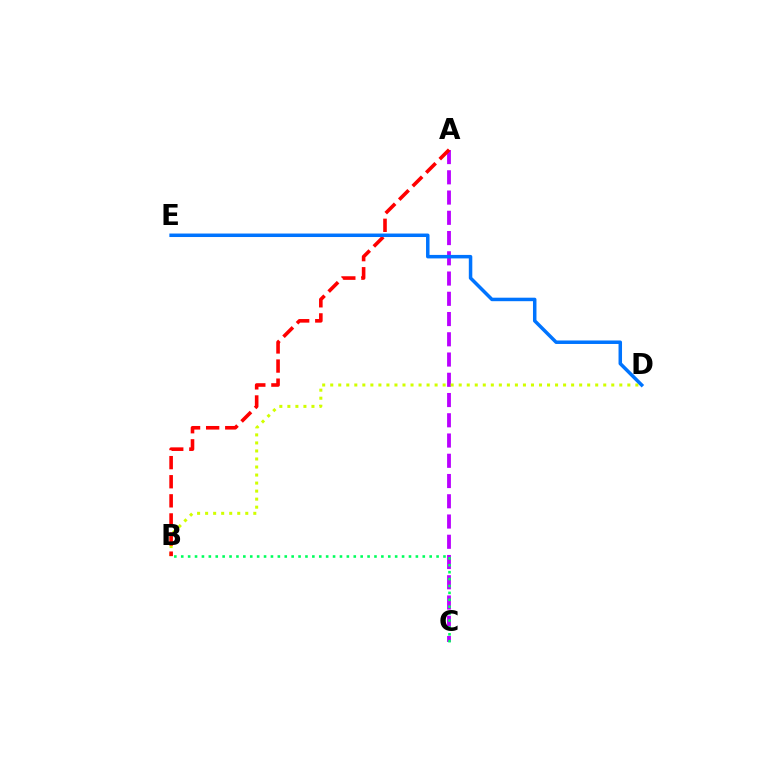{('A', 'C'): [{'color': '#b900ff', 'line_style': 'dashed', 'thickness': 2.75}], ('B', 'D'): [{'color': '#d1ff00', 'line_style': 'dotted', 'thickness': 2.18}], ('A', 'B'): [{'color': '#ff0000', 'line_style': 'dashed', 'thickness': 2.59}], ('B', 'C'): [{'color': '#00ff5c', 'line_style': 'dotted', 'thickness': 1.88}], ('D', 'E'): [{'color': '#0074ff', 'line_style': 'solid', 'thickness': 2.52}]}